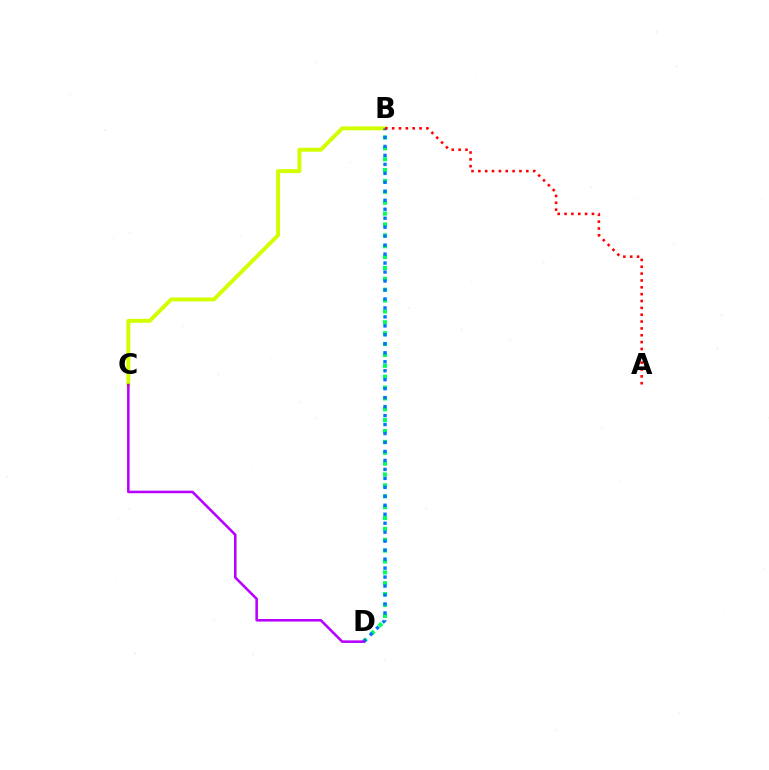{('B', 'D'): [{'color': '#00ff5c', 'line_style': 'dotted', 'thickness': 2.95}, {'color': '#0074ff', 'line_style': 'dotted', 'thickness': 2.44}], ('B', 'C'): [{'color': '#d1ff00', 'line_style': 'solid', 'thickness': 2.84}], ('A', 'B'): [{'color': '#ff0000', 'line_style': 'dotted', 'thickness': 1.86}], ('C', 'D'): [{'color': '#b900ff', 'line_style': 'solid', 'thickness': 1.84}]}